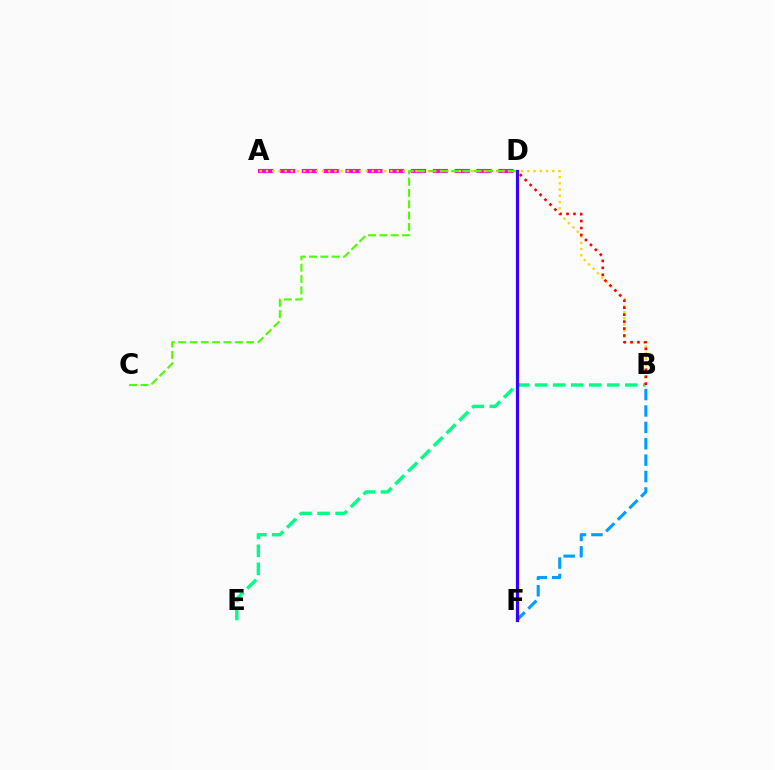{('A', 'D'): [{'color': '#ff00ed', 'line_style': 'dashed', 'thickness': 2.97}], ('A', 'B'): [{'color': '#ffd500', 'line_style': 'dotted', 'thickness': 1.69}], ('B', 'F'): [{'color': '#009eff', 'line_style': 'dashed', 'thickness': 2.23}], ('B', 'E'): [{'color': '#00ff86', 'line_style': 'dashed', 'thickness': 2.45}], ('D', 'F'): [{'color': '#3700ff', 'line_style': 'solid', 'thickness': 2.31}], ('C', 'D'): [{'color': '#4fff00', 'line_style': 'dashed', 'thickness': 1.54}], ('B', 'D'): [{'color': '#ff0000', 'line_style': 'dotted', 'thickness': 1.89}]}